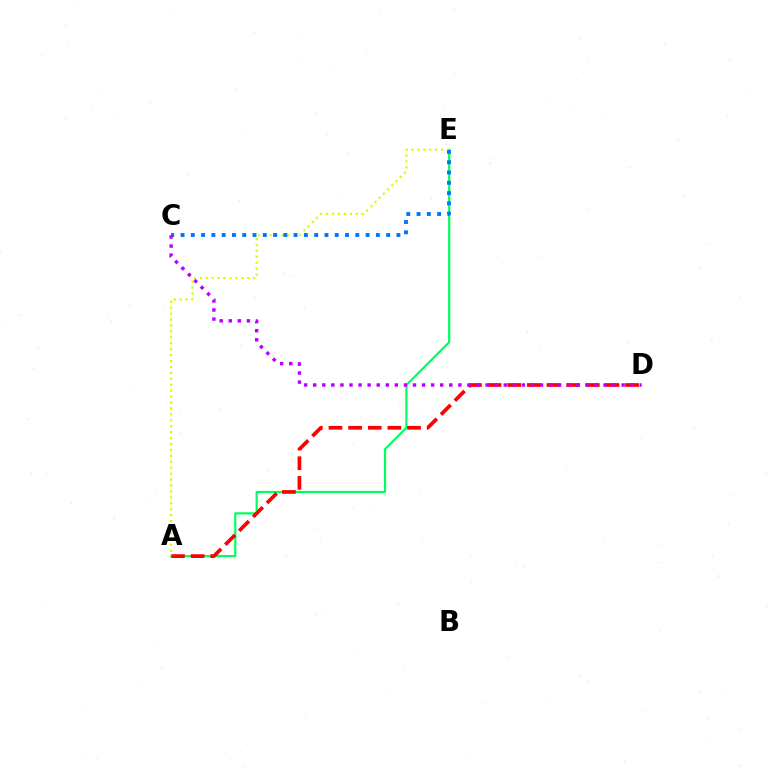{('A', 'E'): [{'color': '#00ff5c', 'line_style': 'solid', 'thickness': 1.57}, {'color': '#d1ff00', 'line_style': 'dotted', 'thickness': 1.61}], ('A', 'D'): [{'color': '#ff0000', 'line_style': 'dashed', 'thickness': 2.67}], ('C', 'E'): [{'color': '#0074ff', 'line_style': 'dotted', 'thickness': 2.79}], ('C', 'D'): [{'color': '#b900ff', 'line_style': 'dotted', 'thickness': 2.46}]}